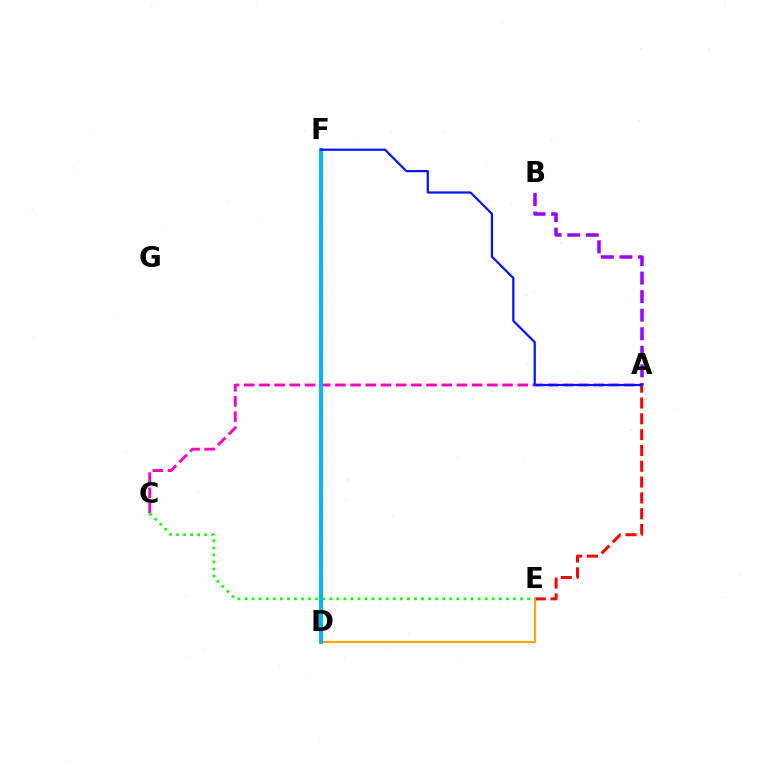{('A', 'C'): [{'color': '#ff00bd', 'line_style': 'dashed', 'thickness': 2.06}], ('A', 'B'): [{'color': '#9b00ff', 'line_style': 'dashed', 'thickness': 2.52}], ('A', 'E'): [{'color': '#ff0000', 'line_style': 'dashed', 'thickness': 2.15}], ('D', 'F'): [{'color': '#00ff9d', 'line_style': 'dashed', 'thickness': 1.69}, {'color': '#b3ff00', 'line_style': 'dotted', 'thickness': 2.29}, {'color': '#00b5ff', 'line_style': 'solid', 'thickness': 2.81}], ('D', 'E'): [{'color': '#ffa500', 'line_style': 'solid', 'thickness': 1.59}], ('C', 'E'): [{'color': '#08ff00', 'line_style': 'dotted', 'thickness': 1.92}], ('A', 'F'): [{'color': '#0010ff', 'line_style': 'solid', 'thickness': 1.58}]}